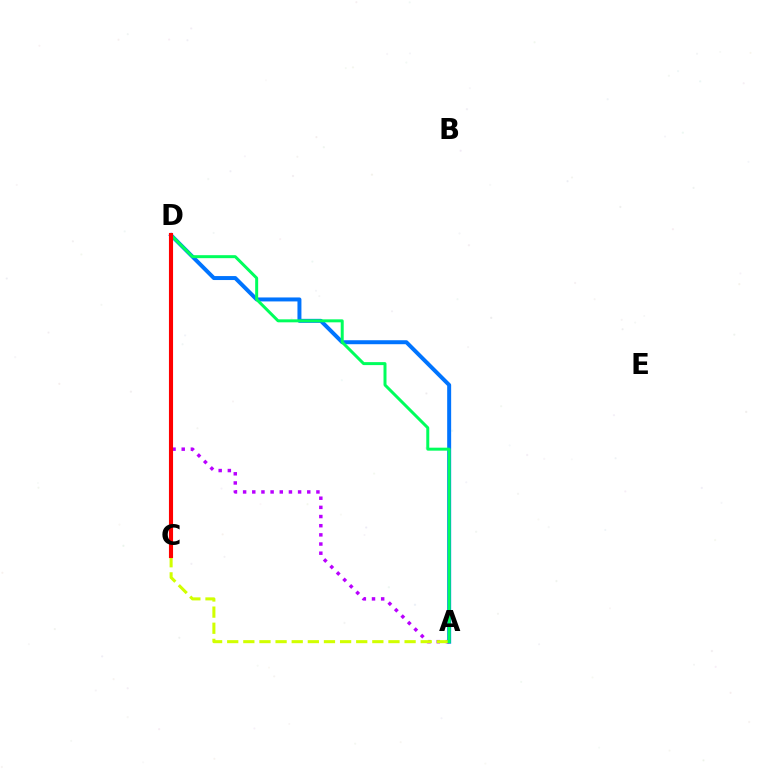{('A', 'D'): [{'color': '#0074ff', 'line_style': 'solid', 'thickness': 2.86}, {'color': '#b900ff', 'line_style': 'dotted', 'thickness': 2.49}, {'color': '#00ff5c', 'line_style': 'solid', 'thickness': 2.15}], ('A', 'C'): [{'color': '#d1ff00', 'line_style': 'dashed', 'thickness': 2.19}], ('C', 'D'): [{'color': '#ff0000', 'line_style': 'solid', 'thickness': 2.96}]}